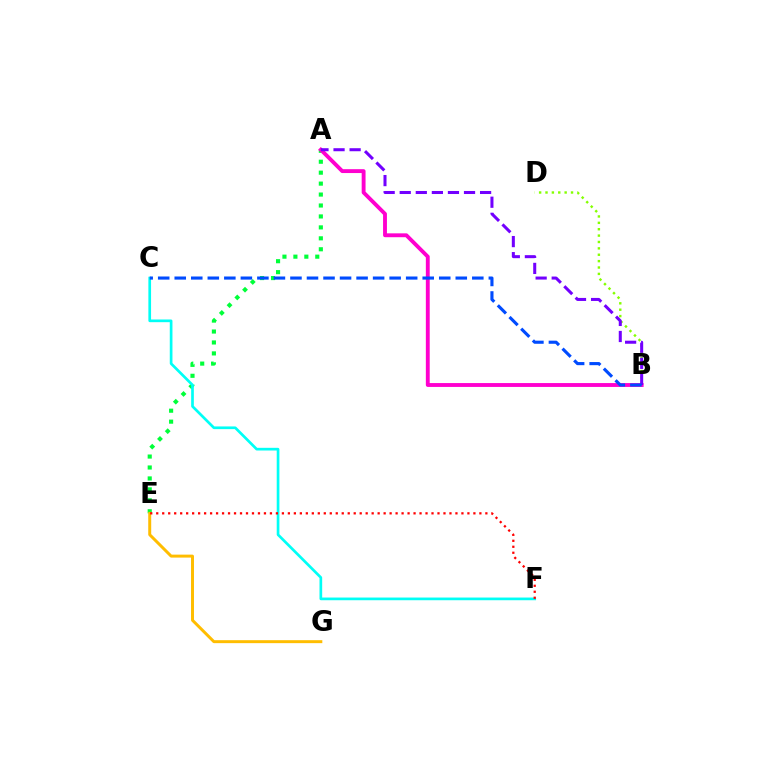{('A', 'E'): [{'color': '#00ff39', 'line_style': 'dotted', 'thickness': 2.97}], ('A', 'B'): [{'color': '#ff00cf', 'line_style': 'solid', 'thickness': 2.79}, {'color': '#7200ff', 'line_style': 'dashed', 'thickness': 2.18}], ('C', 'F'): [{'color': '#00fff6', 'line_style': 'solid', 'thickness': 1.94}], ('E', 'G'): [{'color': '#ffbd00', 'line_style': 'solid', 'thickness': 2.14}], ('B', 'D'): [{'color': '#84ff00', 'line_style': 'dotted', 'thickness': 1.73}], ('E', 'F'): [{'color': '#ff0000', 'line_style': 'dotted', 'thickness': 1.63}], ('B', 'C'): [{'color': '#004bff', 'line_style': 'dashed', 'thickness': 2.25}]}